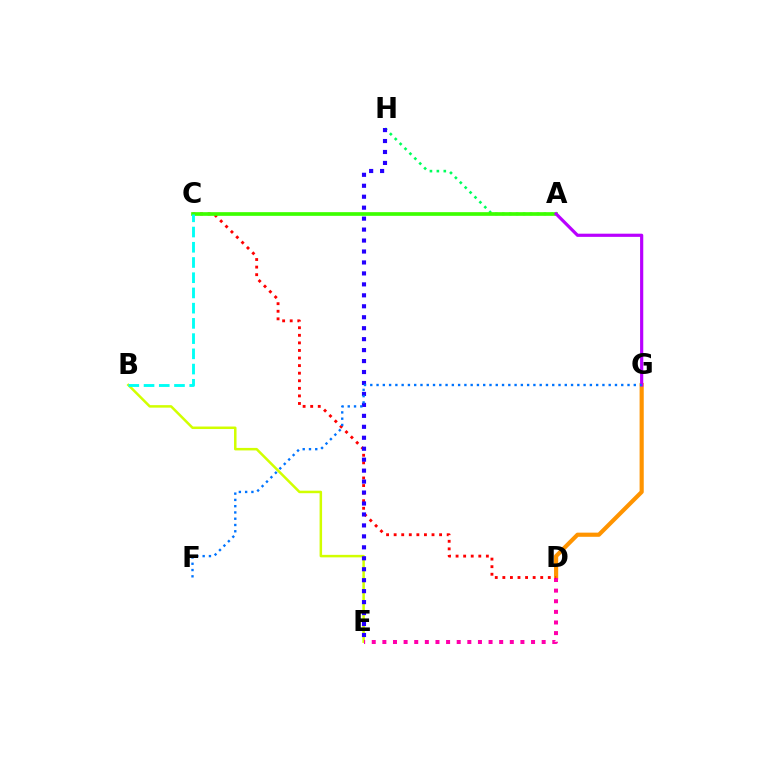{('B', 'E'): [{'color': '#d1ff00', 'line_style': 'solid', 'thickness': 1.81}], ('D', 'G'): [{'color': '#ff9400', 'line_style': 'solid', 'thickness': 2.99}], ('D', 'E'): [{'color': '#ff00ac', 'line_style': 'dotted', 'thickness': 2.89}], ('A', 'H'): [{'color': '#00ff5c', 'line_style': 'dotted', 'thickness': 1.88}], ('C', 'D'): [{'color': '#ff0000', 'line_style': 'dotted', 'thickness': 2.06}], ('A', 'C'): [{'color': '#3dff00', 'line_style': 'solid', 'thickness': 2.65}], ('E', 'H'): [{'color': '#2500ff', 'line_style': 'dotted', 'thickness': 2.98}], ('B', 'C'): [{'color': '#00fff6', 'line_style': 'dashed', 'thickness': 2.07}], ('A', 'G'): [{'color': '#b900ff', 'line_style': 'solid', 'thickness': 2.29}], ('F', 'G'): [{'color': '#0074ff', 'line_style': 'dotted', 'thickness': 1.7}]}